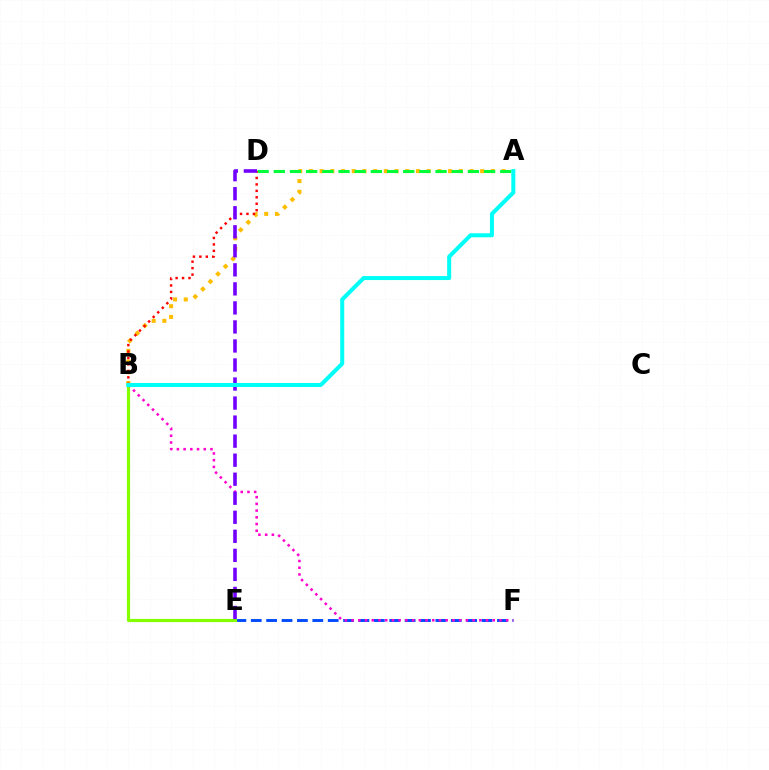{('A', 'B'): [{'color': '#ffbd00', 'line_style': 'dotted', 'thickness': 2.91}, {'color': '#00fff6', 'line_style': 'solid', 'thickness': 2.9}], ('E', 'F'): [{'color': '#004bff', 'line_style': 'dashed', 'thickness': 2.09}], ('B', 'E'): [{'color': '#84ff00', 'line_style': 'solid', 'thickness': 2.29}], ('A', 'D'): [{'color': '#00ff39', 'line_style': 'dashed', 'thickness': 2.2}], ('B', 'F'): [{'color': '#ff00cf', 'line_style': 'dotted', 'thickness': 1.83}], ('B', 'D'): [{'color': '#ff0000', 'line_style': 'dotted', 'thickness': 1.75}], ('D', 'E'): [{'color': '#7200ff', 'line_style': 'dashed', 'thickness': 2.59}]}